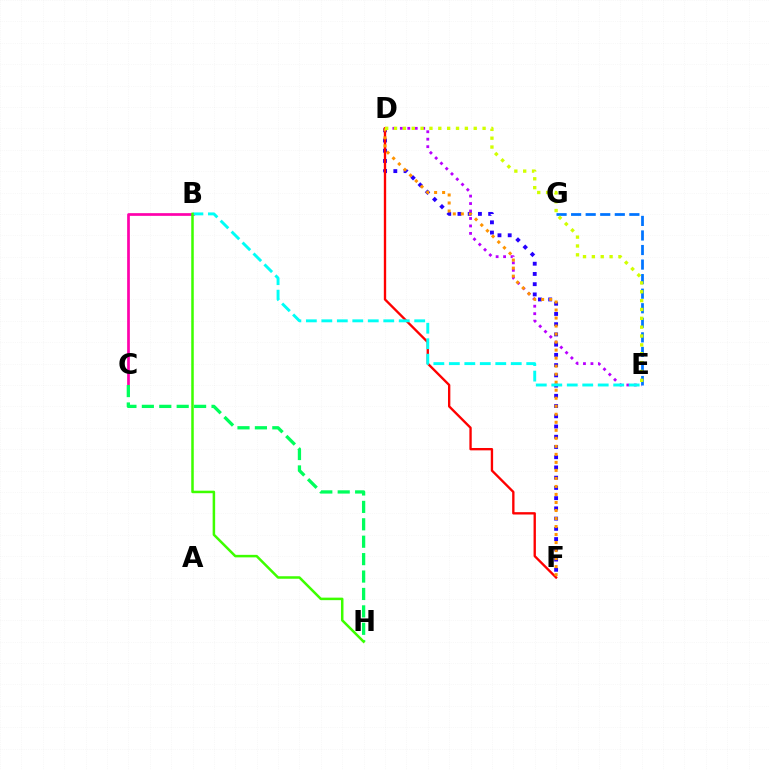{('B', 'C'): [{'color': '#ff00ac', 'line_style': 'solid', 'thickness': 1.94}], ('D', 'E'): [{'color': '#b900ff', 'line_style': 'dotted', 'thickness': 2.03}, {'color': '#d1ff00', 'line_style': 'dotted', 'thickness': 2.41}], ('E', 'G'): [{'color': '#0074ff', 'line_style': 'dashed', 'thickness': 1.98}], ('C', 'H'): [{'color': '#00ff5c', 'line_style': 'dashed', 'thickness': 2.37}], ('D', 'F'): [{'color': '#2500ff', 'line_style': 'dotted', 'thickness': 2.78}, {'color': '#ff0000', 'line_style': 'solid', 'thickness': 1.69}, {'color': '#ff9400', 'line_style': 'dotted', 'thickness': 2.18}], ('B', 'E'): [{'color': '#00fff6', 'line_style': 'dashed', 'thickness': 2.1}], ('B', 'H'): [{'color': '#3dff00', 'line_style': 'solid', 'thickness': 1.81}]}